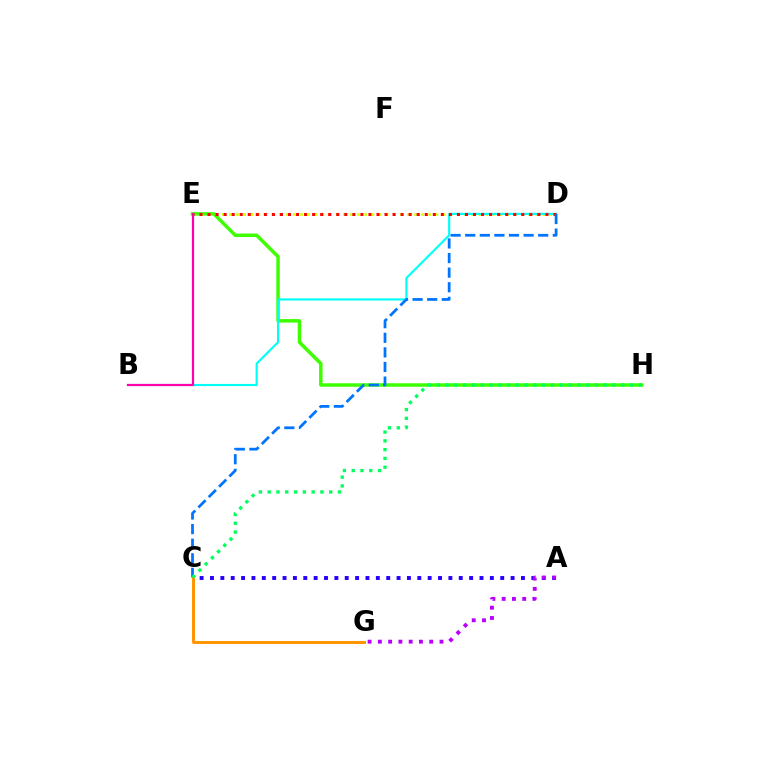{('D', 'E'): [{'color': '#d1ff00', 'line_style': 'dotted', 'thickness': 1.93}, {'color': '#ff0000', 'line_style': 'dotted', 'thickness': 2.19}], ('A', 'C'): [{'color': '#2500ff', 'line_style': 'dotted', 'thickness': 2.82}], ('E', 'H'): [{'color': '#3dff00', 'line_style': 'solid', 'thickness': 2.5}], ('A', 'G'): [{'color': '#b900ff', 'line_style': 'dotted', 'thickness': 2.79}], ('B', 'D'): [{'color': '#00fff6', 'line_style': 'solid', 'thickness': 1.54}], ('B', 'E'): [{'color': '#ff00ac', 'line_style': 'solid', 'thickness': 1.59}], ('C', 'D'): [{'color': '#0074ff', 'line_style': 'dashed', 'thickness': 1.98}], ('C', 'G'): [{'color': '#ff9400', 'line_style': 'solid', 'thickness': 2.12}], ('C', 'H'): [{'color': '#00ff5c', 'line_style': 'dotted', 'thickness': 2.39}]}